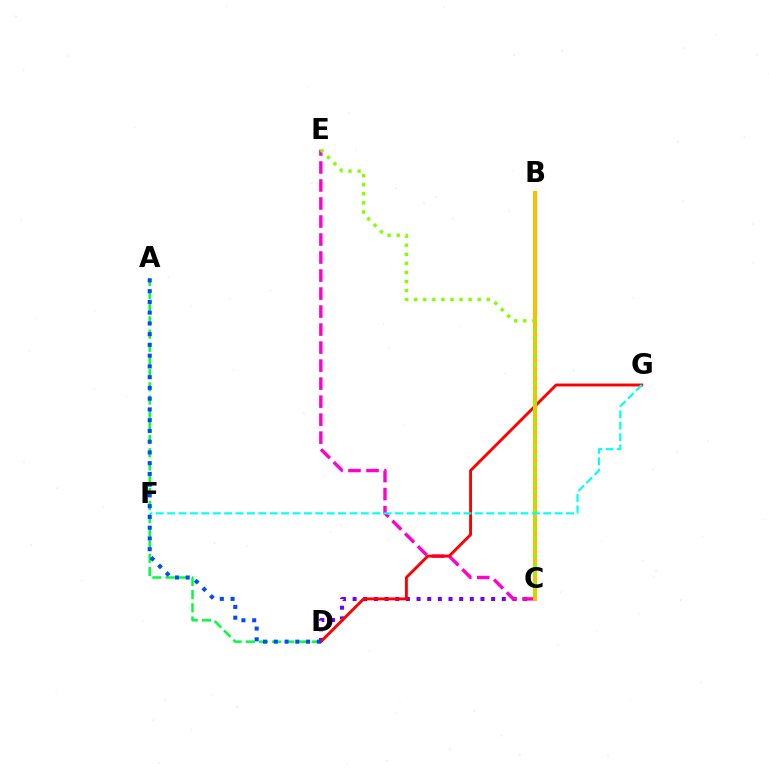{('C', 'D'): [{'color': '#7200ff', 'line_style': 'dotted', 'thickness': 2.9}], ('A', 'D'): [{'color': '#00ff39', 'line_style': 'dashed', 'thickness': 1.79}, {'color': '#004bff', 'line_style': 'dotted', 'thickness': 2.92}], ('C', 'E'): [{'color': '#ff00cf', 'line_style': 'dashed', 'thickness': 2.45}, {'color': '#84ff00', 'line_style': 'dotted', 'thickness': 2.47}], ('D', 'G'): [{'color': '#ff0000', 'line_style': 'solid', 'thickness': 2.08}], ('B', 'C'): [{'color': '#ffbd00', 'line_style': 'solid', 'thickness': 2.93}], ('F', 'G'): [{'color': '#00fff6', 'line_style': 'dashed', 'thickness': 1.55}]}